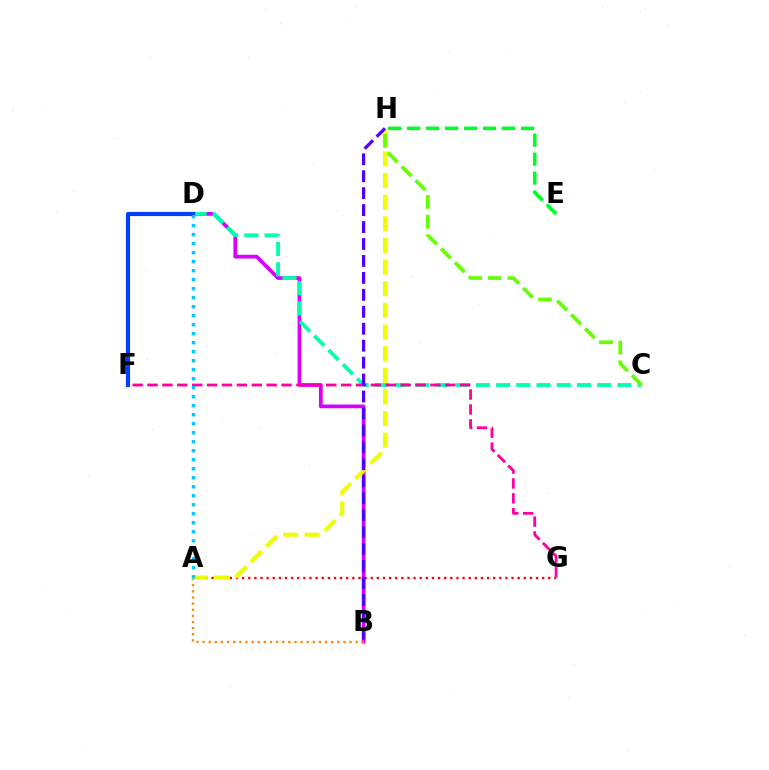{('B', 'D'): [{'color': '#d600ff', 'line_style': 'solid', 'thickness': 2.68}], ('C', 'D'): [{'color': '#00ffaf', 'line_style': 'dashed', 'thickness': 2.75}], ('A', 'G'): [{'color': '#ff0000', 'line_style': 'dotted', 'thickness': 1.66}], ('F', 'G'): [{'color': '#ff00a0', 'line_style': 'dashed', 'thickness': 2.02}], ('A', 'B'): [{'color': '#ff8800', 'line_style': 'dotted', 'thickness': 1.66}], ('A', 'H'): [{'color': '#eeff00', 'line_style': 'dashed', 'thickness': 2.94}], ('D', 'F'): [{'color': '#003fff', 'line_style': 'solid', 'thickness': 2.98}], ('E', 'H'): [{'color': '#00ff27', 'line_style': 'dashed', 'thickness': 2.58}], ('C', 'H'): [{'color': '#66ff00', 'line_style': 'dashed', 'thickness': 2.67}], ('B', 'H'): [{'color': '#4f00ff', 'line_style': 'dashed', 'thickness': 2.3}], ('A', 'D'): [{'color': '#00c7ff', 'line_style': 'dotted', 'thickness': 2.45}]}